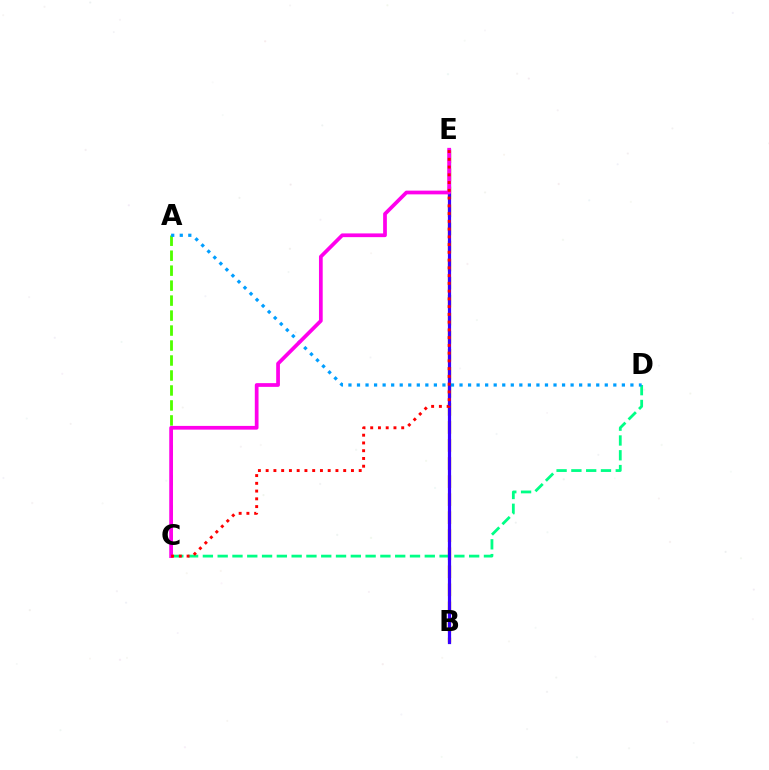{('A', 'C'): [{'color': '#4fff00', 'line_style': 'dashed', 'thickness': 2.03}], ('B', 'E'): [{'color': '#ffd500', 'line_style': 'dashed', 'thickness': 2.45}, {'color': '#3700ff', 'line_style': 'solid', 'thickness': 2.32}], ('C', 'D'): [{'color': '#00ff86', 'line_style': 'dashed', 'thickness': 2.01}], ('A', 'D'): [{'color': '#009eff', 'line_style': 'dotted', 'thickness': 2.32}], ('C', 'E'): [{'color': '#ff00ed', 'line_style': 'solid', 'thickness': 2.68}, {'color': '#ff0000', 'line_style': 'dotted', 'thickness': 2.11}]}